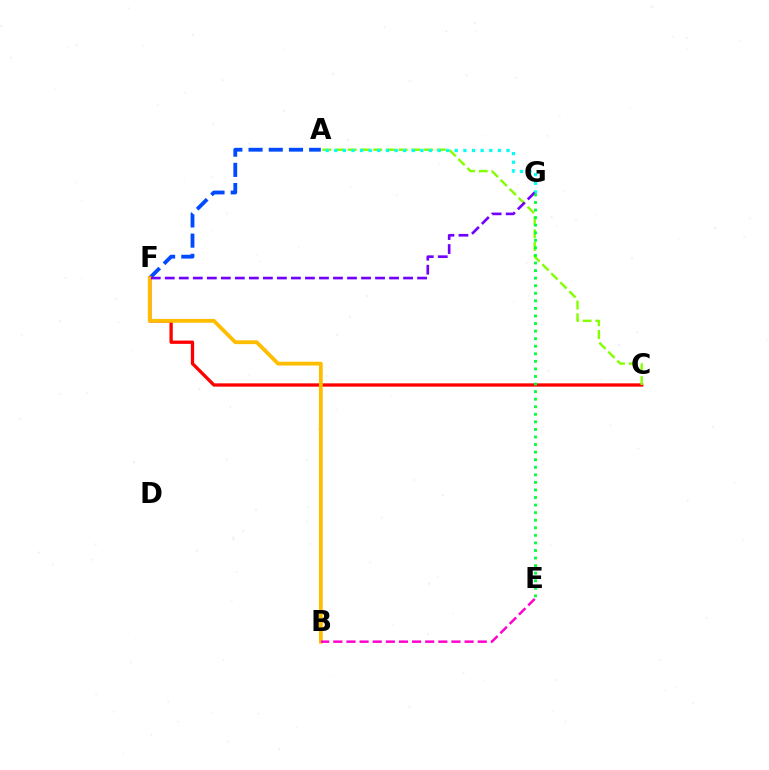{('A', 'F'): [{'color': '#004bff', 'line_style': 'dashed', 'thickness': 2.74}], ('C', 'F'): [{'color': '#ff0000', 'line_style': 'solid', 'thickness': 2.38}], ('A', 'C'): [{'color': '#84ff00', 'line_style': 'dashed', 'thickness': 1.73}], ('A', 'G'): [{'color': '#00fff6', 'line_style': 'dotted', 'thickness': 2.34}], ('B', 'F'): [{'color': '#ffbd00', 'line_style': 'solid', 'thickness': 2.74}], ('F', 'G'): [{'color': '#7200ff', 'line_style': 'dashed', 'thickness': 1.9}], ('E', 'G'): [{'color': '#00ff39', 'line_style': 'dotted', 'thickness': 2.06}], ('B', 'E'): [{'color': '#ff00cf', 'line_style': 'dashed', 'thickness': 1.78}]}